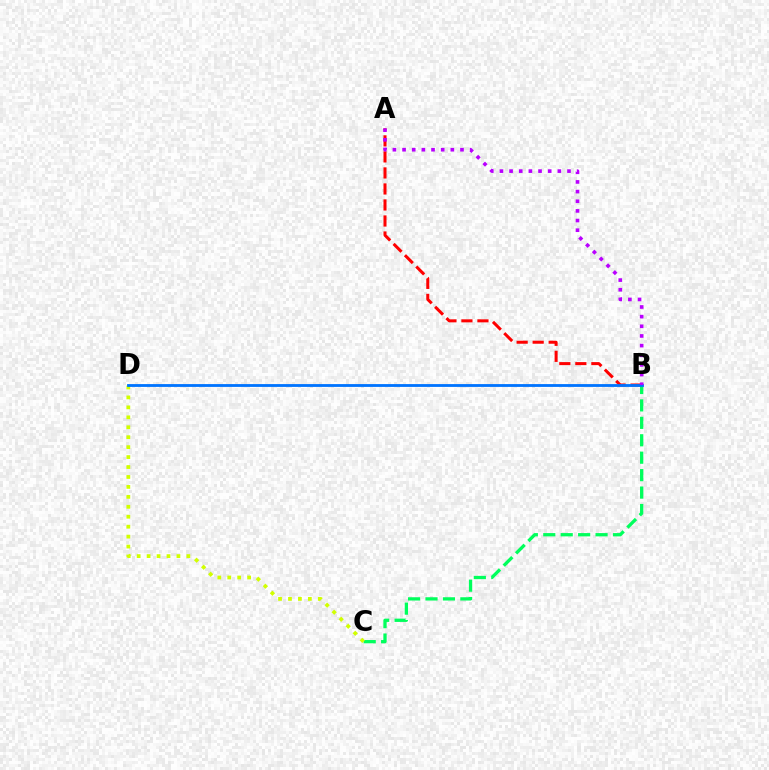{('B', 'C'): [{'color': '#00ff5c', 'line_style': 'dashed', 'thickness': 2.37}], ('A', 'B'): [{'color': '#ff0000', 'line_style': 'dashed', 'thickness': 2.18}, {'color': '#b900ff', 'line_style': 'dotted', 'thickness': 2.62}], ('C', 'D'): [{'color': '#d1ff00', 'line_style': 'dotted', 'thickness': 2.7}], ('B', 'D'): [{'color': '#0074ff', 'line_style': 'solid', 'thickness': 2.03}]}